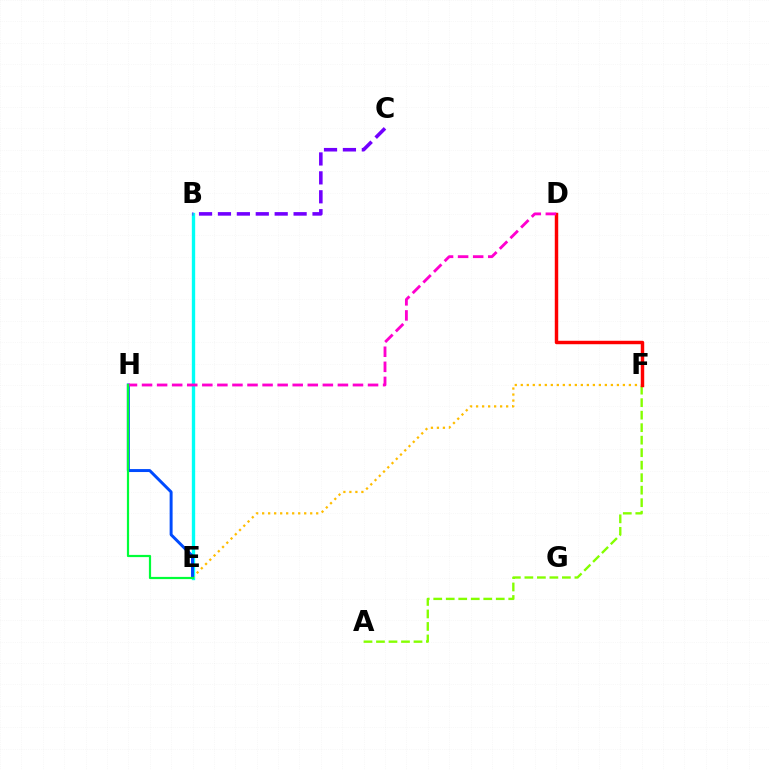{('B', 'E'): [{'color': '#00fff6', 'line_style': 'solid', 'thickness': 2.41}], ('A', 'F'): [{'color': '#84ff00', 'line_style': 'dashed', 'thickness': 1.7}], ('E', 'F'): [{'color': '#ffbd00', 'line_style': 'dotted', 'thickness': 1.63}], ('E', 'H'): [{'color': '#004bff', 'line_style': 'solid', 'thickness': 2.14}, {'color': '#00ff39', 'line_style': 'solid', 'thickness': 1.59}], ('D', 'F'): [{'color': '#ff0000', 'line_style': 'solid', 'thickness': 2.48}], ('B', 'C'): [{'color': '#7200ff', 'line_style': 'dashed', 'thickness': 2.57}], ('D', 'H'): [{'color': '#ff00cf', 'line_style': 'dashed', 'thickness': 2.05}]}